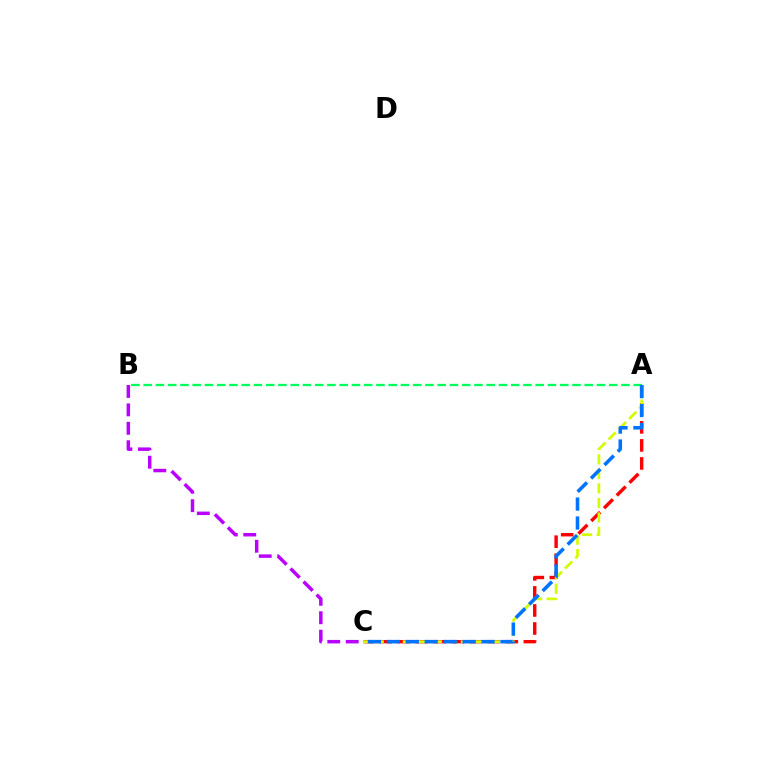{('A', 'C'): [{'color': '#ff0000', 'line_style': 'dashed', 'thickness': 2.45}, {'color': '#d1ff00', 'line_style': 'dashed', 'thickness': 1.97}, {'color': '#0074ff', 'line_style': 'dashed', 'thickness': 2.57}], ('A', 'B'): [{'color': '#00ff5c', 'line_style': 'dashed', 'thickness': 1.66}], ('B', 'C'): [{'color': '#b900ff', 'line_style': 'dashed', 'thickness': 2.5}]}